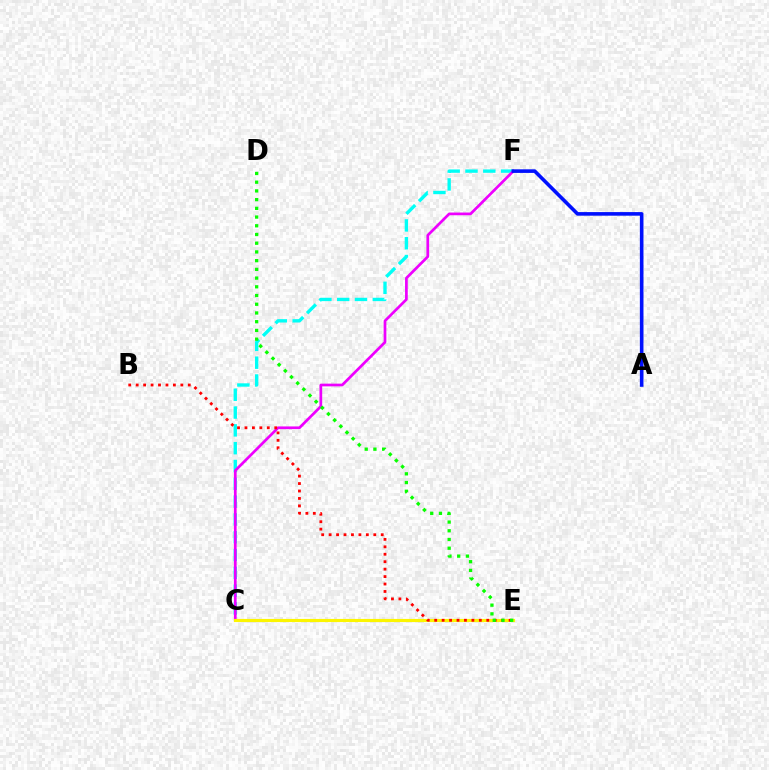{('C', 'F'): [{'color': '#00fff6', 'line_style': 'dashed', 'thickness': 2.42}, {'color': '#ee00ff', 'line_style': 'solid', 'thickness': 1.95}], ('C', 'E'): [{'color': '#fcf500', 'line_style': 'solid', 'thickness': 2.26}], ('B', 'E'): [{'color': '#ff0000', 'line_style': 'dotted', 'thickness': 2.02}], ('D', 'E'): [{'color': '#08ff00', 'line_style': 'dotted', 'thickness': 2.37}], ('A', 'F'): [{'color': '#0010ff', 'line_style': 'solid', 'thickness': 2.59}]}